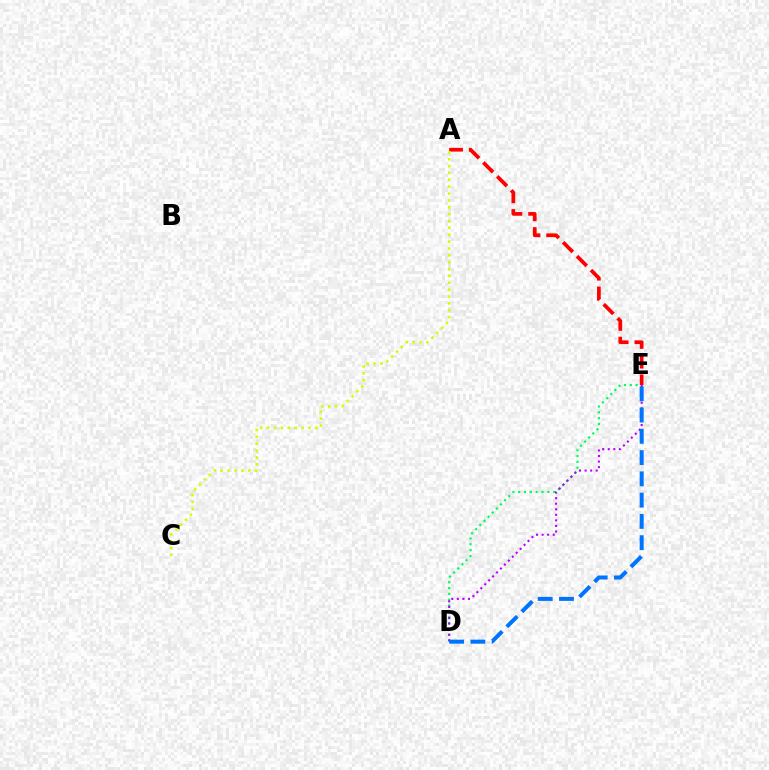{('D', 'E'): [{'color': '#00ff5c', 'line_style': 'dotted', 'thickness': 1.59}, {'color': '#b900ff', 'line_style': 'dotted', 'thickness': 1.51}, {'color': '#0074ff', 'line_style': 'dashed', 'thickness': 2.89}], ('A', 'E'): [{'color': '#ff0000', 'line_style': 'dashed', 'thickness': 2.68}], ('A', 'C'): [{'color': '#d1ff00', 'line_style': 'dotted', 'thickness': 1.87}]}